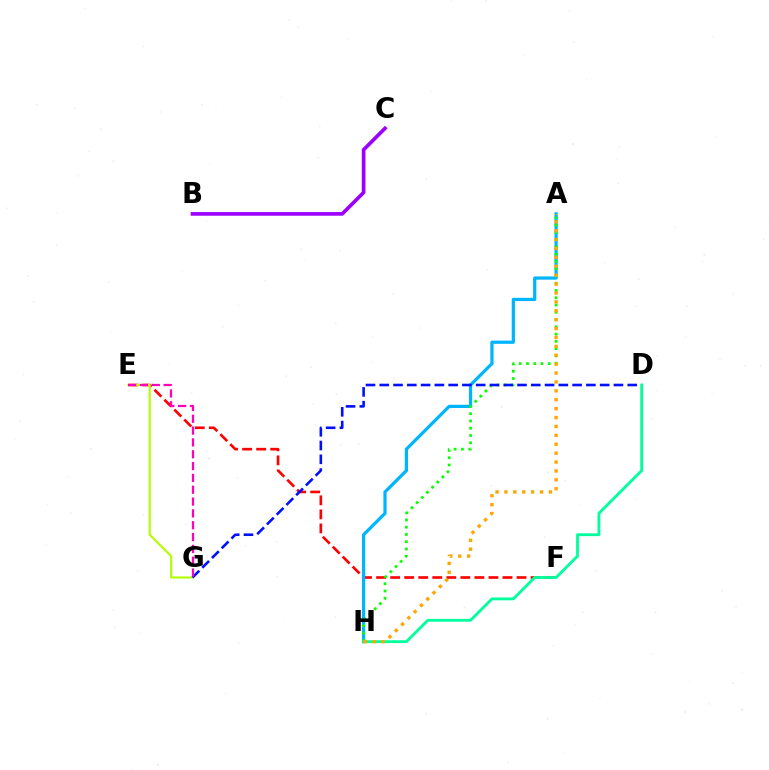{('E', 'F'): [{'color': '#ff0000', 'line_style': 'dashed', 'thickness': 1.91}], ('A', 'H'): [{'color': '#00b5ff', 'line_style': 'solid', 'thickness': 2.32}, {'color': '#08ff00', 'line_style': 'dotted', 'thickness': 1.97}, {'color': '#ffa500', 'line_style': 'dotted', 'thickness': 2.42}], ('B', 'C'): [{'color': '#9b00ff', 'line_style': 'solid', 'thickness': 2.64}], ('E', 'G'): [{'color': '#b3ff00', 'line_style': 'solid', 'thickness': 1.53}, {'color': '#ff00bd', 'line_style': 'dashed', 'thickness': 1.61}], ('D', 'G'): [{'color': '#0010ff', 'line_style': 'dashed', 'thickness': 1.87}], ('D', 'H'): [{'color': '#00ff9d', 'line_style': 'solid', 'thickness': 2.03}]}